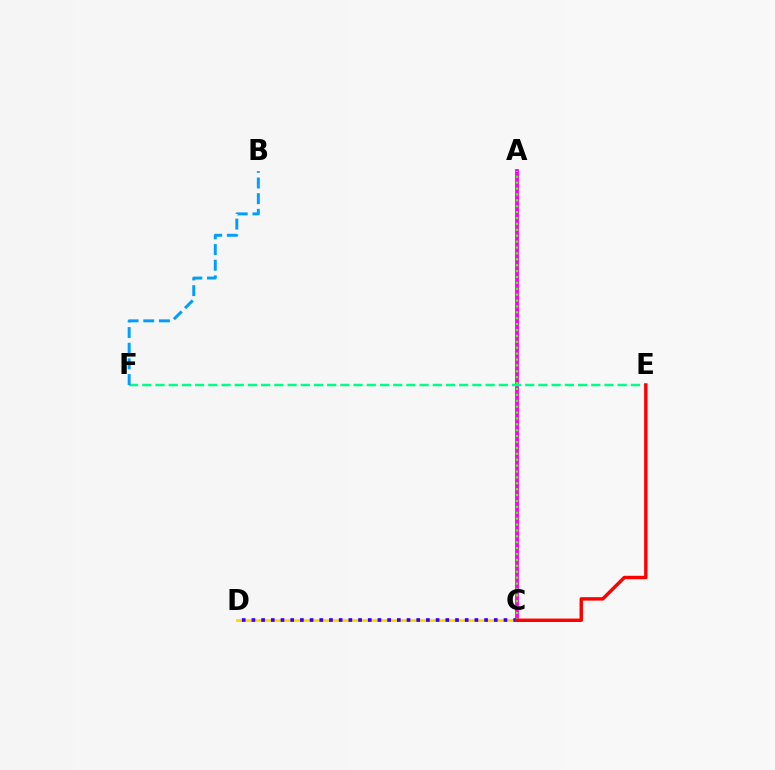{('A', 'C'): [{'color': '#ff00ed', 'line_style': 'solid', 'thickness': 2.77}, {'color': '#4fff00', 'line_style': 'dotted', 'thickness': 1.6}], ('C', 'D'): [{'color': '#ffd500', 'line_style': 'solid', 'thickness': 1.94}, {'color': '#3700ff', 'line_style': 'dotted', 'thickness': 2.63}], ('E', 'F'): [{'color': '#00ff86', 'line_style': 'dashed', 'thickness': 1.79}], ('B', 'F'): [{'color': '#009eff', 'line_style': 'dashed', 'thickness': 2.13}], ('C', 'E'): [{'color': '#ff0000', 'line_style': 'solid', 'thickness': 2.47}]}